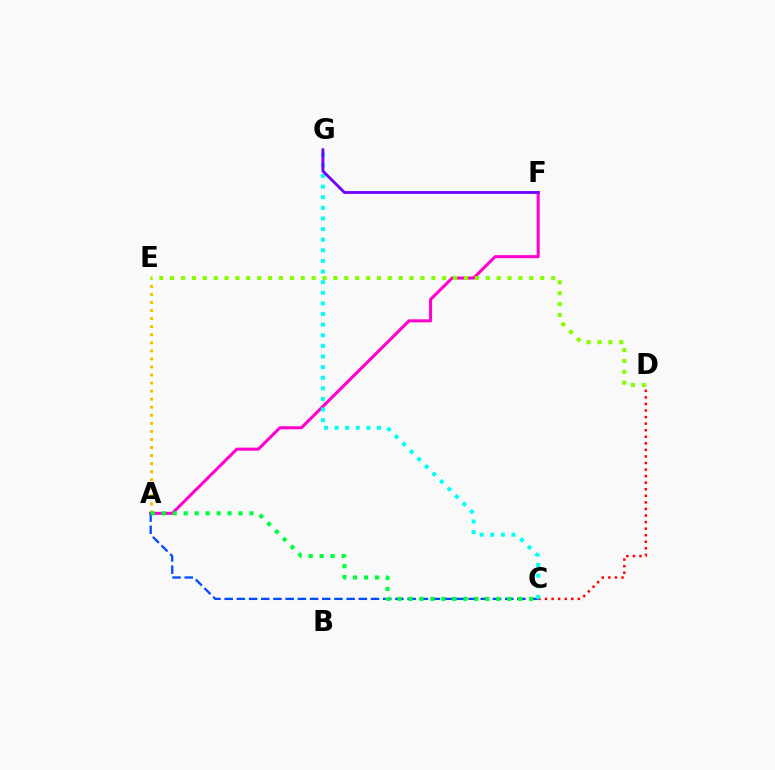{('C', 'D'): [{'color': '#ff0000', 'line_style': 'dotted', 'thickness': 1.78}], ('A', 'E'): [{'color': '#ffbd00', 'line_style': 'dotted', 'thickness': 2.19}], ('A', 'F'): [{'color': '#ff00cf', 'line_style': 'solid', 'thickness': 2.2}], ('D', 'E'): [{'color': '#84ff00', 'line_style': 'dotted', 'thickness': 2.96}], ('A', 'C'): [{'color': '#004bff', 'line_style': 'dashed', 'thickness': 1.66}, {'color': '#00ff39', 'line_style': 'dotted', 'thickness': 2.98}], ('C', 'G'): [{'color': '#00fff6', 'line_style': 'dotted', 'thickness': 2.88}], ('F', 'G'): [{'color': '#7200ff', 'line_style': 'solid', 'thickness': 2.06}]}